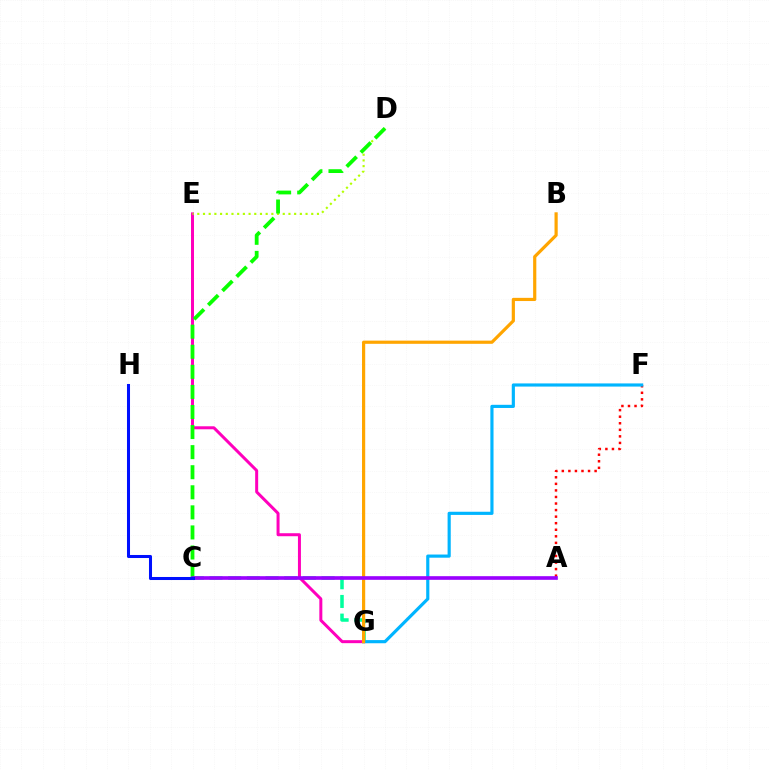{('C', 'G'): [{'color': '#00ff9d', 'line_style': 'dashed', 'thickness': 2.54}], ('E', 'G'): [{'color': '#ff00bd', 'line_style': 'solid', 'thickness': 2.16}], ('D', 'E'): [{'color': '#b3ff00', 'line_style': 'dotted', 'thickness': 1.55}], ('C', 'D'): [{'color': '#08ff00', 'line_style': 'dashed', 'thickness': 2.73}], ('A', 'F'): [{'color': '#ff0000', 'line_style': 'dotted', 'thickness': 1.78}], ('F', 'G'): [{'color': '#00b5ff', 'line_style': 'solid', 'thickness': 2.27}], ('B', 'G'): [{'color': '#ffa500', 'line_style': 'solid', 'thickness': 2.3}], ('A', 'C'): [{'color': '#9b00ff', 'line_style': 'solid', 'thickness': 2.62}], ('C', 'H'): [{'color': '#0010ff', 'line_style': 'solid', 'thickness': 2.19}]}